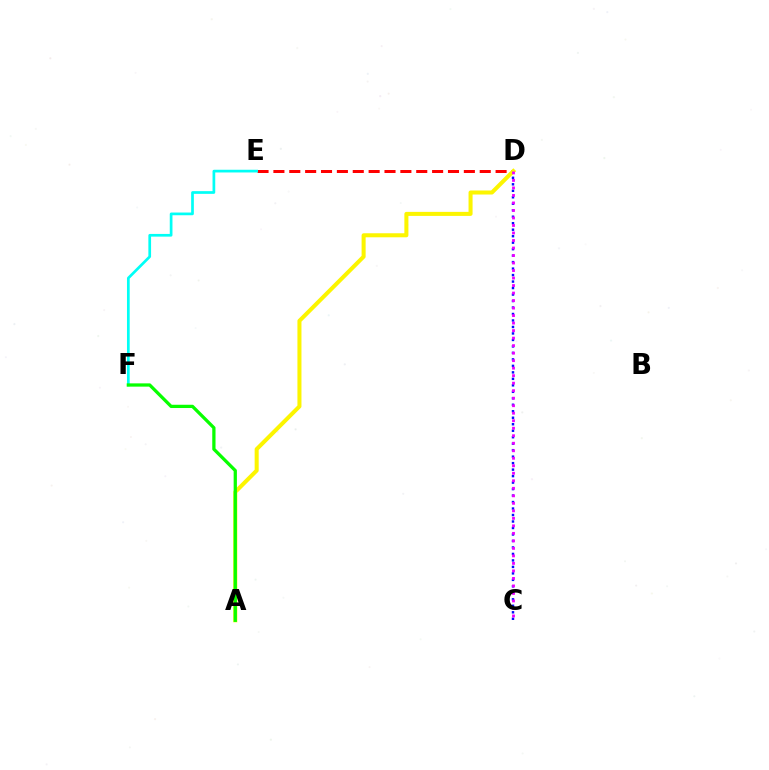{('C', 'D'): [{'color': '#0010ff', 'line_style': 'dotted', 'thickness': 1.76}, {'color': '#ee00ff', 'line_style': 'dotted', 'thickness': 2.04}], ('D', 'E'): [{'color': '#ff0000', 'line_style': 'dashed', 'thickness': 2.16}], ('A', 'D'): [{'color': '#fcf500', 'line_style': 'solid', 'thickness': 2.91}], ('E', 'F'): [{'color': '#00fff6', 'line_style': 'solid', 'thickness': 1.95}], ('A', 'F'): [{'color': '#08ff00', 'line_style': 'solid', 'thickness': 2.35}]}